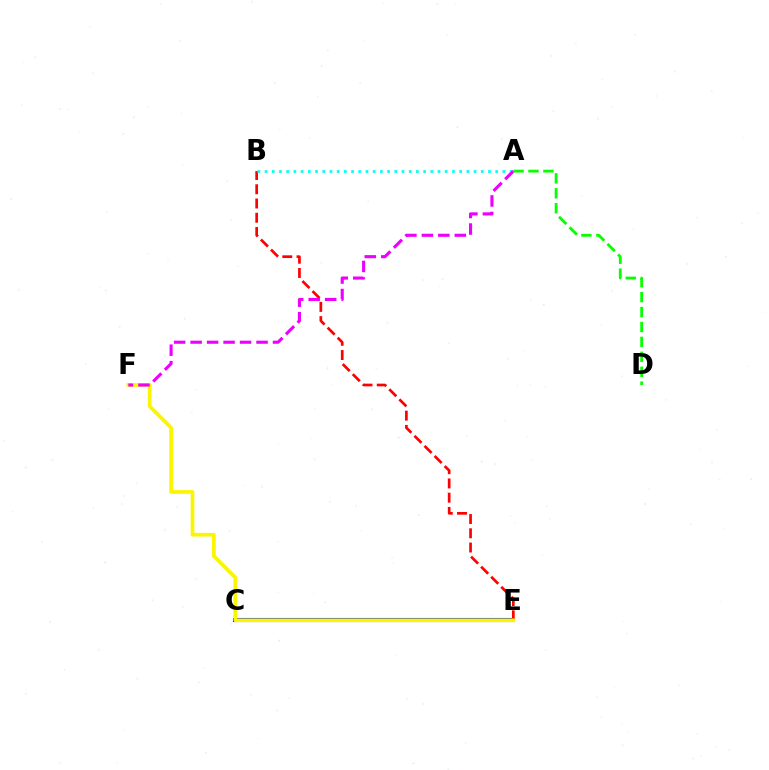{('C', 'E'): [{'color': '#0010ff', 'line_style': 'solid', 'thickness': 2.94}], ('B', 'E'): [{'color': '#ff0000', 'line_style': 'dashed', 'thickness': 1.94}], ('E', 'F'): [{'color': '#fcf500', 'line_style': 'solid', 'thickness': 2.66}], ('A', 'B'): [{'color': '#00fff6', 'line_style': 'dotted', 'thickness': 1.96}], ('A', 'F'): [{'color': '#ee00ff', 'line_style': 'dashed', 'thickness': 2.24}], ('A', 'D'): [{'color': '#08ff00', 'line_style': 'dashed', 'thickness': 2.03}]}